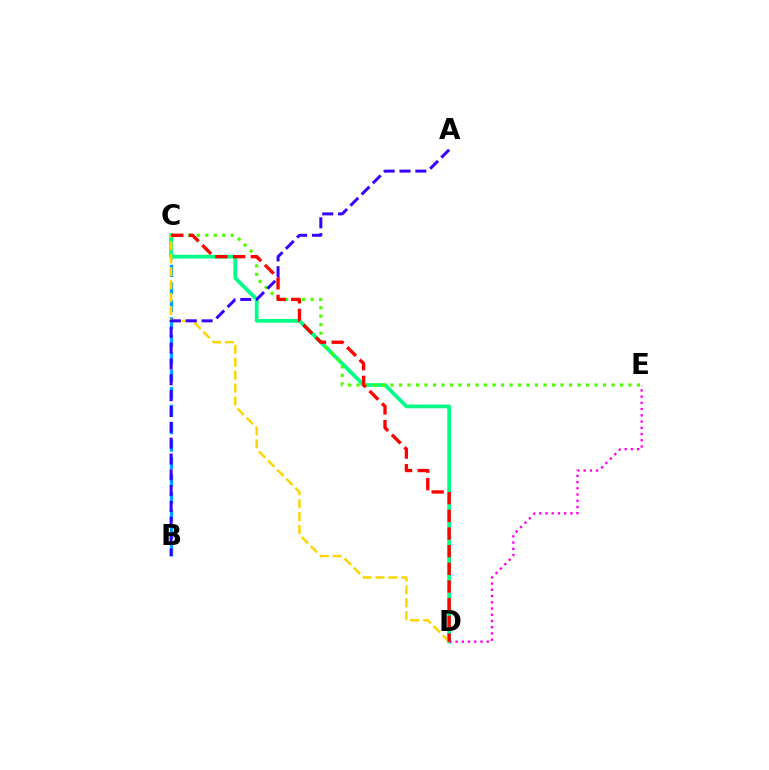{('B', 'C'): [{'color': '#009eff', 'line_style': 'dashed', 'thickness': 2.37}], ('C', 'D'): [{'color': '#00ff86', 'line_style': 'solid', 'thickness': 2.71}, {'color': '#ffd500', 'line_style': 'dashed', 'thickness': 1.76}, {'color': '#ff0000', 'line_style': 'dashed', 'thickness': 2.4}], ('C', 'E'): [{'color': '#4fff00', 'line_style': 'dotted', 'thickness': 2.31}], ('D', 'E'): [{'color': '#ff00ed', 'line_style': 'dotted', 'thickness': 1.69}], ('A', 'B'): [{'color': '#3700ff', 'line_style': 'dashed', 'thickness': 2.15}]}